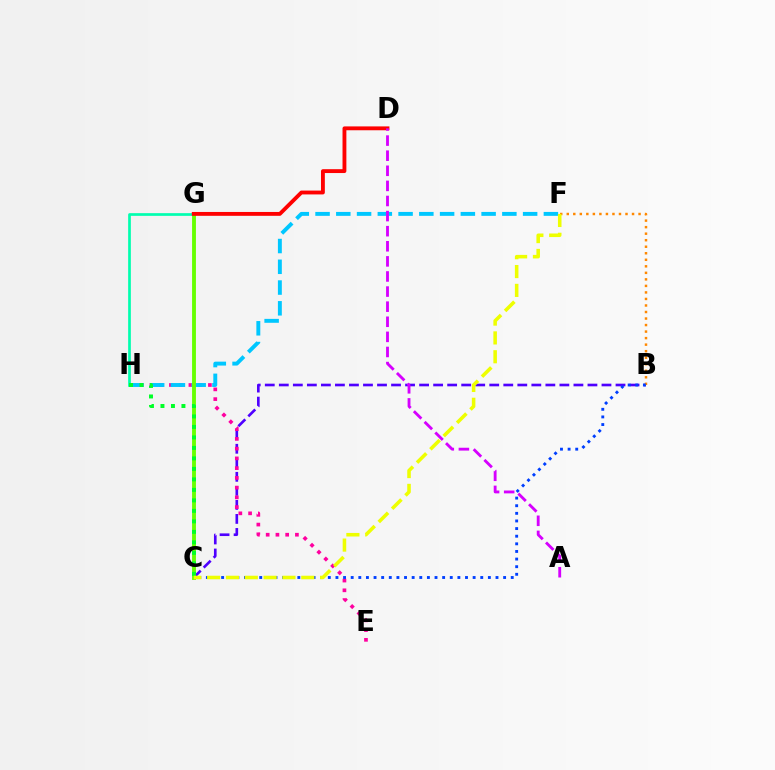{('B', 'C'): [{'color': '#4f00ff', 'line_style': 'dashed', 'thickness': 1.91}, {'color': '#003fff', 'line_style': 'dotted', 'thickness': 2.07}], ('E', 'H'): [{'color': '#ff00a0', 'line_style': 'dotted', 'thickness': 2.65}], ('F', 'H'): [{'color': '#00c7ff', 'line_style': 'dashed', 'thickness': 2.82}], ('G', 'H'): [{'color': '#00ffaf', 'line_style': 'solid', 'thickness': 1.94}], ('C', 'G'): [{'color': '#66ff00', 'line_style': 'solid', 'thickness': 2.78}], ('C', 'H'): [{'color': '#00ff27', 'line_style': 'dotted', 'thickness': 2.85}], ('D', 'G'): [{'color': '#ff0000', 'line_style': 'solid', 'thickness': 2.77}], ('B', 'F'): [{'color': '#ff8800', 'line_style': 'dotted', 'thickness': 1.77}], ('A', 'D'): [{'color': '#d600ff', 'line_style': 'dashed', 'thickness': 2.05}], ('C', 'F'): [{'color': '#eeff00', 'line_style': 'dashed', 'thickness': 2.56}]}